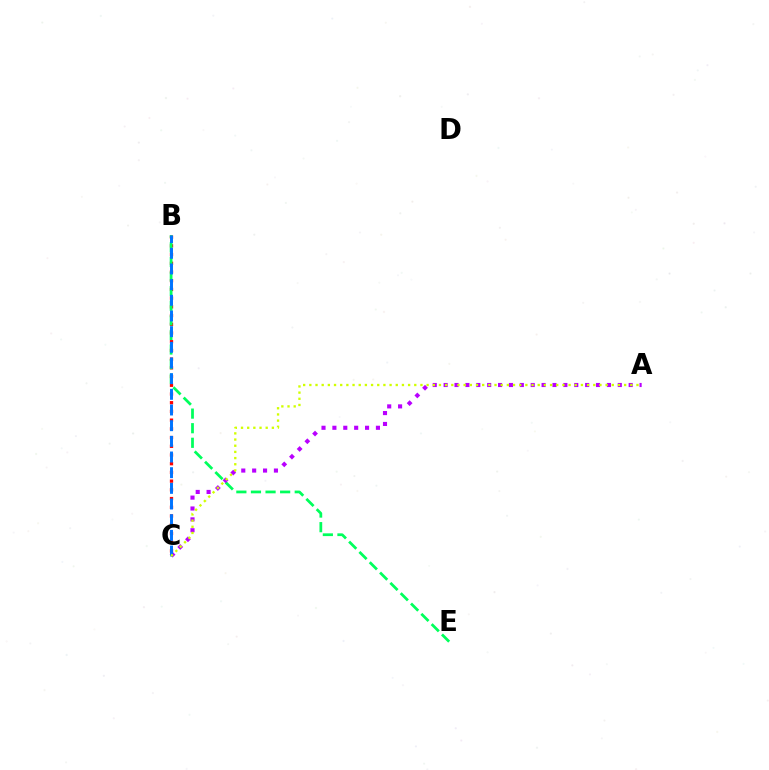{('B', 'C'): [{'color': '#ff0000', 'line_style': 'dotted', 'thickness': 2.37}, {'color': '#0074ff', 'line_style': 'dashed', 'thickness': 2.13}], ('B', 'E'): [{'color': '#00ff5c', 'line_style': 'dashed', 'thickness': 1.98}], ('A', 'C'): [{'color': '#b900ff', 'line_style': 'dotted', 'thickness': 2.96}, {'color': '#d1ff00', 'line_style': 'dotted', 'thickness': 1.68}]}